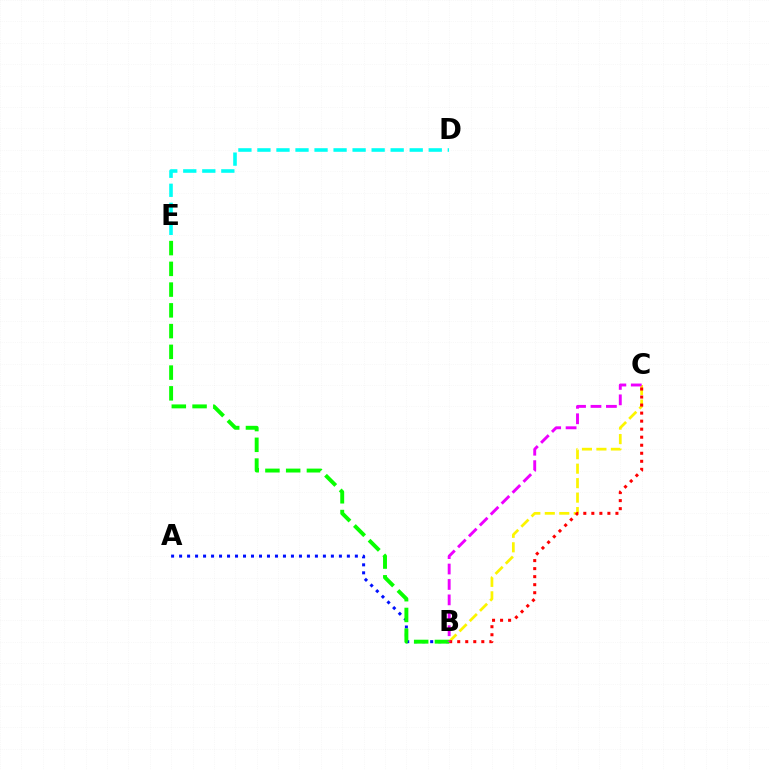{('A', 'B'): [{'color': '#0010ff', 'line_style': 'dotted', 'thickness': 2.17}], ('D', 'E'): [{'color': '#00fff6', 'line_style': 'dashed', 'thickness': 2.59}], ('B', 'C'): [{'color': '#fcf500', 'line_style': 'dashed', 'thickness': 1.97}, {'color': '#ff0000', 'line_style': 'dotted', 'thickness': 2.18}, {'color': '#ee00ff', 'line_style': 'dashed', 'thickness': 2.1}], ('B', 'E'): [{'color': '#08ff00', 'line_style': 'dashed', 'thickness': 2.82}]}